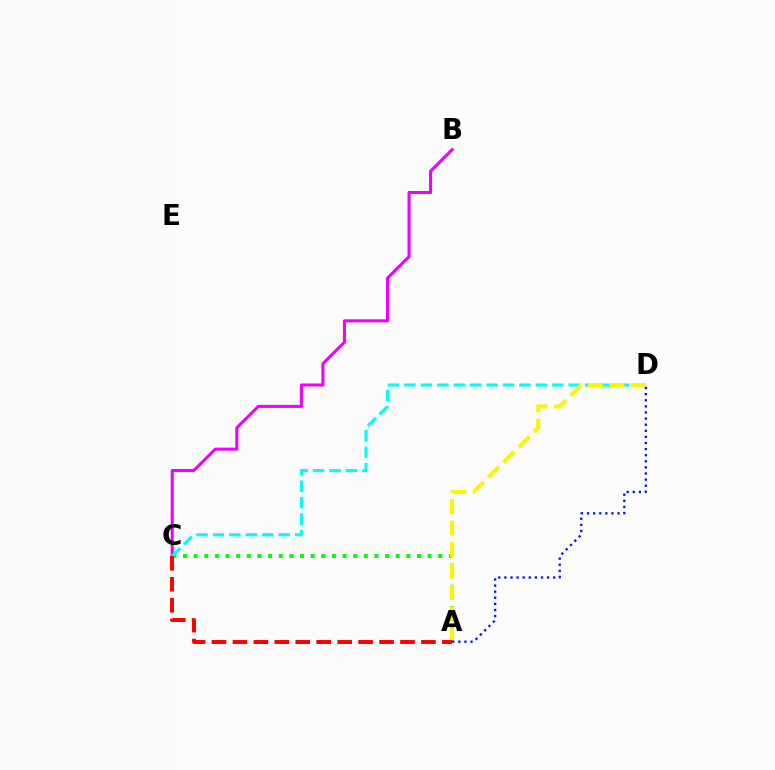{('A', 'C'): [{'color': '#08ff00', 'line_style': 'dotted', 'thickness': 2.89}, {'color': '#ff0000', 'line_style': 'dashed', 'thickness': 2.85}], ('B', 'C'): [{'color': '#ee00ff', 'line_style': 'solid', 'thickness': 2.19}], ('C', 'D'): [{'color': '#00fff6', 'line_style': 'dashed', 'thickness': 2.23}], ('A', 'D'): [{'color': '#fcf500', 'line_style': 'dashed', 'thickness': 2.92}, {'color': '#0010ff', 'line_style': 'dotted', 'thickness': 1.66}]}